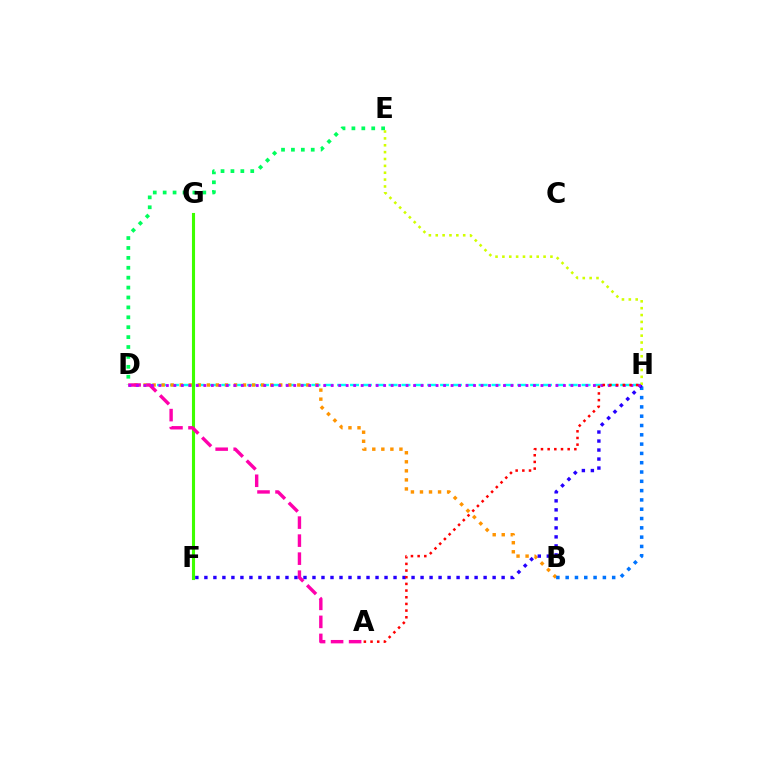{('F', 'G'): [{'color': '#3dff00', 'line_style': 'solid', 'thickness': 2.23}], ('D', 'H'): [{'color': '#00fff6', 'line_style': 'dashed', 'thickness': 1.75}, {'color': '#b900ff', 'line_style': 'dotted', 'thickness': 2.04}], ('B', 'D'): [{'color': '#ff9400', 'line_style': 'dotted', 'thickness': 2.46}], ('B', 'H'): [{'color': '#0074ff', 'line_style': 'dotted', 'thickness': 2.53}], ('F', 'H'): [{'color': '#2500ff', 'line_style': 'dotted', 'thickness': 2.45}], ('D', 'E'): [{'color': '#00ff5c', 'line_style': 'dotted', 'thickness': 2.69}], ('A', 'D'): [{'color': '#ff00ac', 'line_style': 'dashed', 'thickness': 2.45}], ('E', 'H'): [{'color': '#d1ff00', 'line_style': 'dotted', 'thickness': 1.87}], ('A', 'H'): [{'color': '#ff0000', 'line_style': 'dotted', 'thickness': 1.81}]}